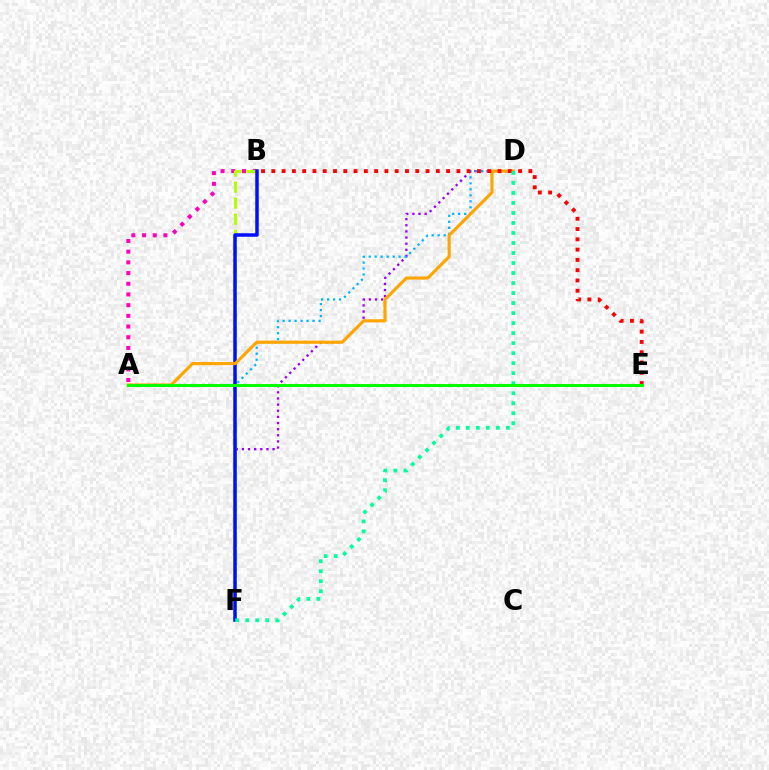{('A', 'B'): [{'color': '#ff00bd', 'line_style': 'dotted', 'thickness': 2.91}], ('D', 'F'): [{'color': '#9b00ff', 'line_style': 'dotted', 'thickness': 1.67}, {'color': '#00ff9d', 'line_style': 'dotted', 'thickness': 2.72}], ('A', 'D'): [{'color': '#00b5ff', 'line_style': 'dotted', 'thickness': 1.63}, {'color': '#ffa500', 'line_style': 'solid', 'thickness': 2.25}], ('B', 'F'): [{'color': '#b3ff00', 'line_style': 'dashed', 'thickness': 2.18}, {'color': '#0010ff', 'line_style': 'solid', 'thickness': 2.52}], ('B', 'E'): [{'color': '#ff0000', 'line_style': 'dotted', 'thickness': 2.79}], ('A', 'E'): [{'color': '#08ff00', 'line_style': 'solid', 'thickness': 2.18}]}